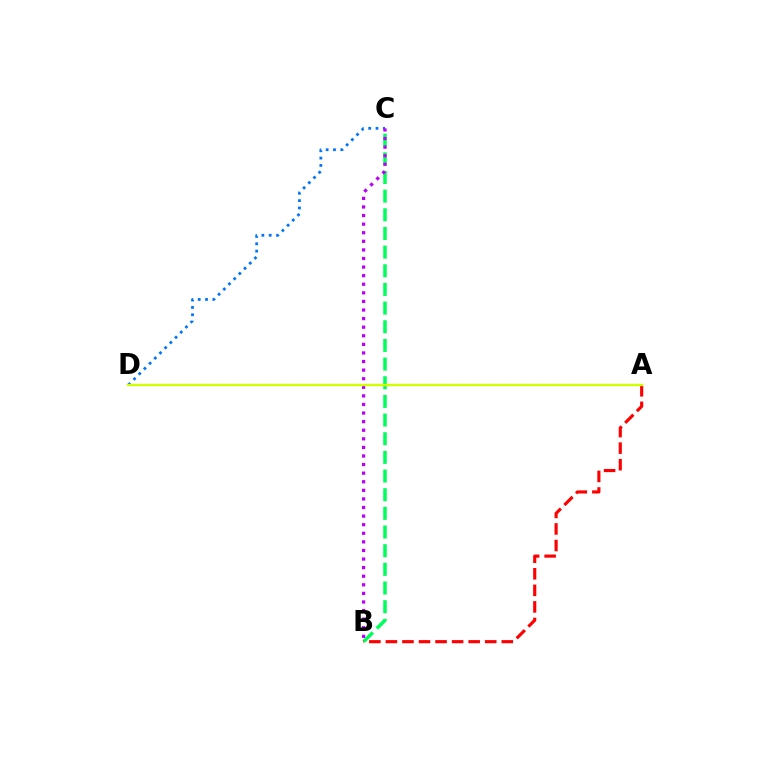{('C', 'D'): [{'color': '#0074ff', 'line_style': 'dotted', 'thickness': 1.99}], ('B', 'C'): [{'color': '#00ff5c', 'line_style': 'dashed', 'thickness': 2.54}, {'color': '#b900ff', 'line_style': 'dotted', 'thickness': 2.33}], ('A', 'B'): [{'color': '#ff0000', 'line_style': 'dashed', 'thickness': 2.25}], ('A', 'D'): [{'color': '#d1ff00', 'line_style': 'solid', 'thickness': 1.67}]}